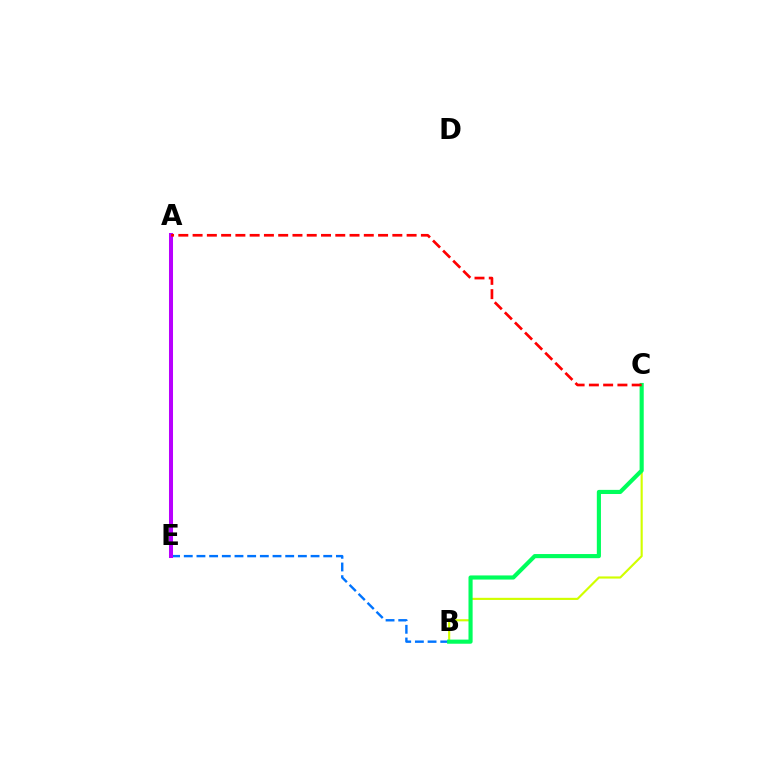{('B', 'E'): [{'color': '#0074ff', 'line_style': 'dashed', 'thickness': 1.72}], ('A', 'E'): [{'color': '#b900ff', 'line_style': 'solid', 'thickness': 2.9}], ('B', 'C'): [{'color': '#d1ff00', 'line_style': 'solid', 'thickness': 1.55}, {'color': '#00ff5c', 'line_style': 'solid', 'thickness': 2.97}], ('A', 'C'): [{'color': '#ff0000', 'line_style': 'dashed', 'thickness': 1.94}]}